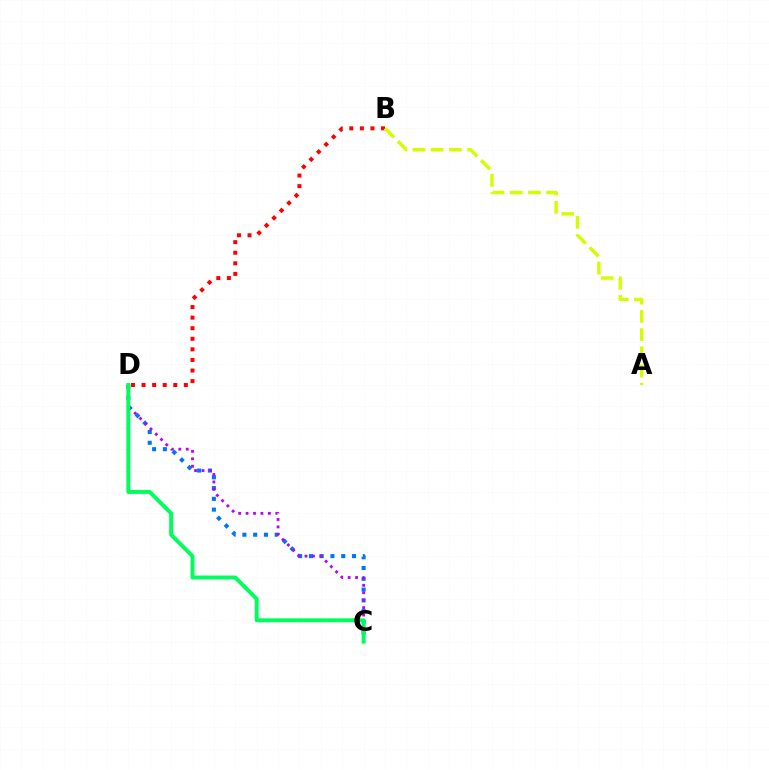{('C', 'D'): [{'color': '#0074ff', 'line_style': 'dotted', 'thickness': 2.93}, {'color': '#b900ff', 'line_style': 'dotted', 'thickness': 2.02}, {'color': '#00ff5c', 'line_style': 'solid', 'thickness': 2.84}], ('B', 'D'): [{'color': '#ff0000', 'line_style': 'dotted', 'thickness': 2.87}], ('A', 'B'): [{'color': '#d1ff00', 'line_style': 'dashed', 'thickness': 2.47}]}